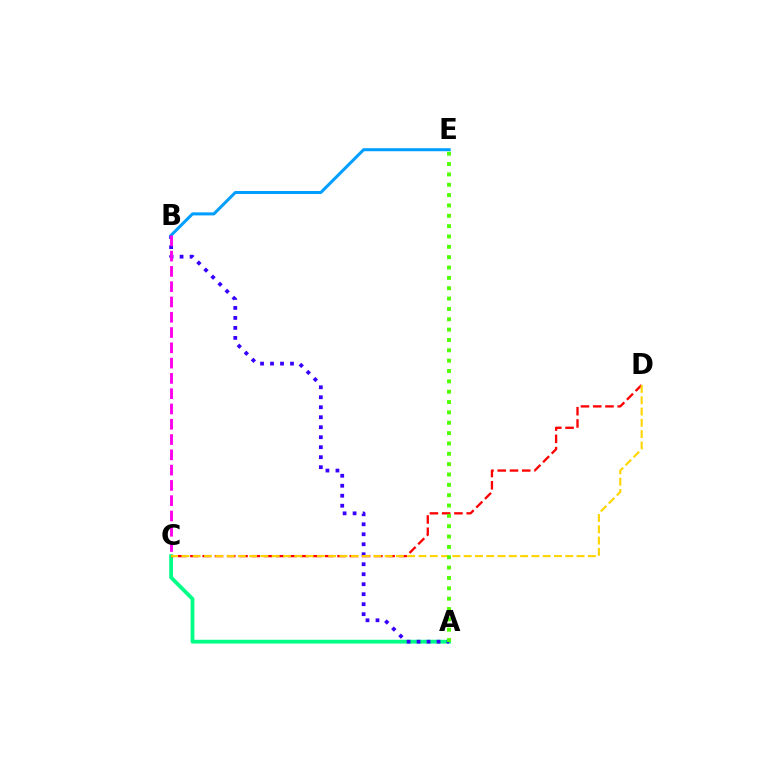{('A', 'C'): [{'color': '#00ff86', 'line_style': 'solid', 'thickness': 2.73}], ('A', 'B'): [{'color': '#3700ff', 'line_style': 'dotted', 'thickness': 2.71}], ('C', 'D'): [{'color': '#ff0000', 'line_style': 'dashed', 'thickness': 1.67}, {'color': '#ffd500', 'line_style': 'dashed', 'thickness': 1.53}], ('B', 'E'): [{'color': '#009eff', 'line_style': 'solid', 'thickness': 2.18}], ('B', 'C'): [{'color': '#ff00ed', 'line_style': 'dashed', 'thickness': 2.08}], ('A', 'E'): [{'color': '#4fff00', 'line_style': 'dotted', 'thickness': 2.81}]}